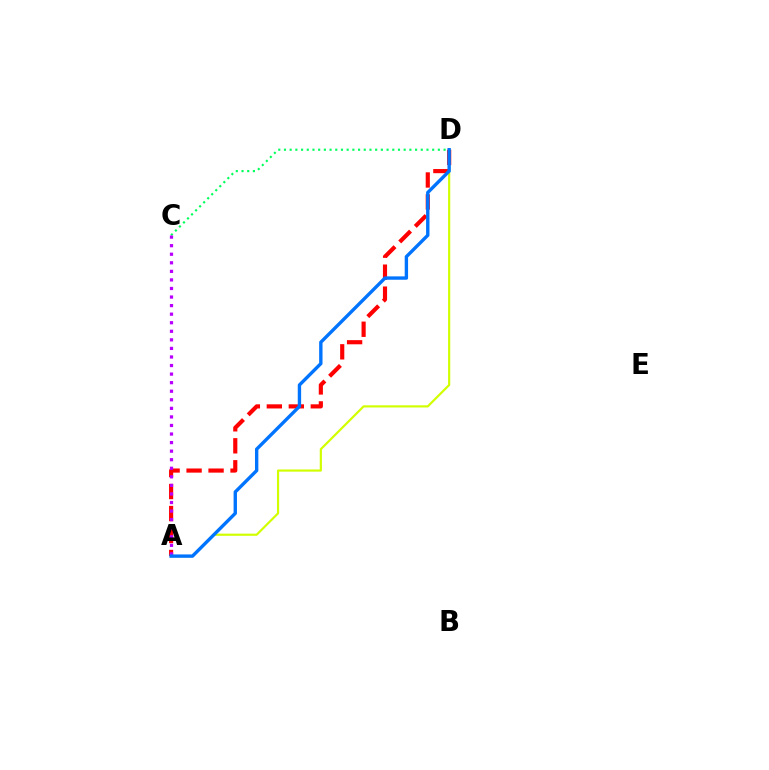{('A', 'D'): [{'color': '#d1ff00', 'line_style': 'solid', 'thickness': 1.57}, {'color': '#ff0000', 'line_style': 'dashed', 'thickness': 2.99}, {'color': '#0074ff', 'line_style': 'solid', 'thickness': 2.43}], ('C', 'D'): [{'color': '#00ff5c', 'line_style': 'dotted', 'thickness': 1.55}], ('A', 'C'): [{'color': '#b900ff', 'line_style': 'dotted', 'thickness': 2.33}]}